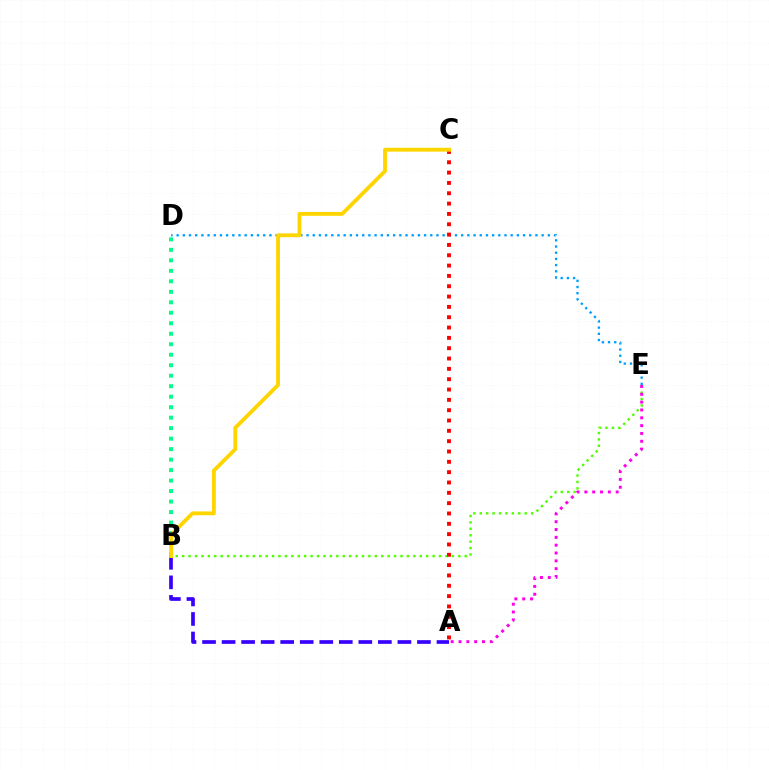{('B', 'D'): [{'color': '#00ff86', 'line_style': 'dotted', 'thickness': 2.85}], ('B', 'E'): [{'color': '#4fff00', 'line_style': 'dotted', 'thickness': 1.74}], ('A', 'B'): [{'color': '#3700ff', 'line_style': 'dashed', 'thickness': 2.65}], ('D', 'E'): [{'color': '#009eff', 'line_style': 'dotted', 'thickness': 1.68}], ('A', 'C'): [{'color': '#ff0000', 'line_style': 'dotted', 'thickness': 2.81}], ('B', 'C'): [{'color': '#ffd500', 'line_style': 'solid', 'thickness': 2.77}], ('A', 'E'): [{'color': '#ff00ed', 'line_style': 'dotted', 'thickness': 2.13}]}